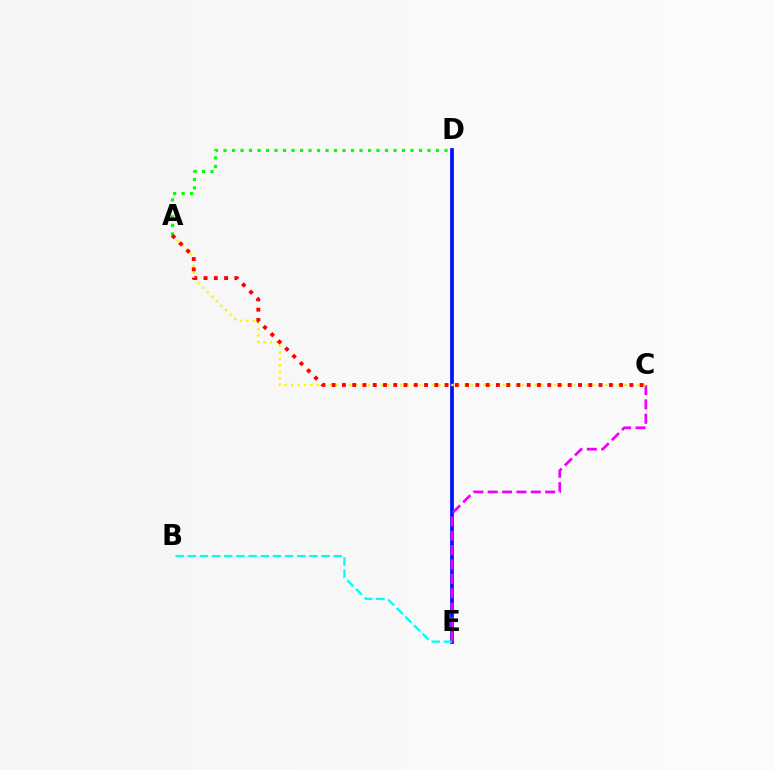{('D', 'E'): [{'color': '#0010ff', 'line_style': 'solid', 'thickness': 2.68}], ('B', 'E'): [{'color': '#00fff6', 'line_style': 'dashed', 'thickness': 1.65}], ('C', 'E'): [{'color': '#ee00ff', 'line_style': 'dashed', 'thickness': 1.95}], ('A', 'C'): [{'color': '#fcf500', 'line_style': 'dotted', 'thickness': 1.74}, {'color': '#ff0000', 'line_style': 'dotted', 'thickness': 2.79}], ('A', 'D'): [{'color': '#08ff00', 'line_style': 'dotted', 'thickness': 2.31}]}